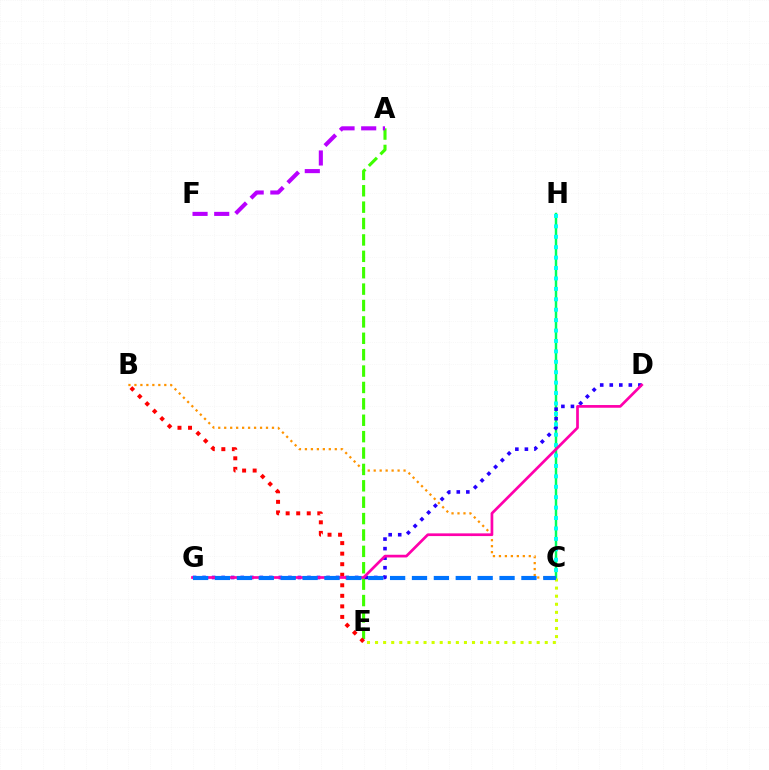{('B', 'C'): [{'color': '#ff9400', 'line_style': 'dotted', 'thickness': 1.62}], ('A', 'E'): [{'color': '#3dff00', 'line_style': 'dashed', 'thickness': 2.23}], ('B', 'E'): [{'color': '#ff0000', 'line_style': 'dotted', 'thickness': 2.86}], ('C', 'H'): [{'color': '#00ff5c', 'line_style': 'solid', 'thickness': 1.76}, {'color': '#00fff6', 'line_style': 'dotted', 'thickness': 2.83}], ('D', 'G'): [{'color': '#2500ff', 'line_style': 'dotted', 'thickness': 2.59}, {'color': '#ff00ac', 'line_style': 'solid', 'thickness': 1.95}], ('C', 'E'): [{'color': '#d1ff00', 'line_style': 'dotted', 'thickness': 2.2}], ('A', 'F'): [{'color': '#b900ff', 'line_style': 'dashed', 'thickness': 2.94}], ('C', 'G'): [{'color': '#0074ff', 'line_style': 'dashed', 'thickness': 2.97}]}